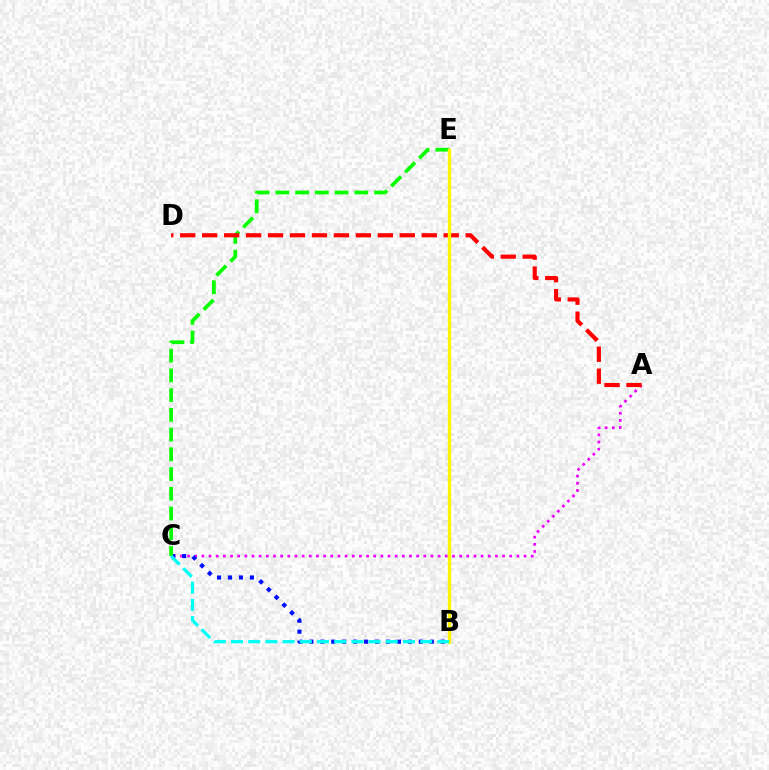{('A', 'C'): [{'color': '#ee00ff', 'line_style': 'dotted', 'thickness': 1.95}], ('B', 'C'): [{'color': '#0010ff', 'line_style': 'dotted', 'thickness': 2.97}, {'color': '#00fff6', 'line_style': 'dashed', 'thickness': 2.34}], ('C', 'E'): [{'color': '#08ff00', 'line_style': 'dashed', 'thickness': 2.68}], ('A', 'D'): [{'color': '#ff0000', 'line_style': 'dashed', 'thickness': 2.98}], ('B', 'E'): [{'color': '#fcf500', 'line_style': 'solid', 'thickness': 2.41}]}